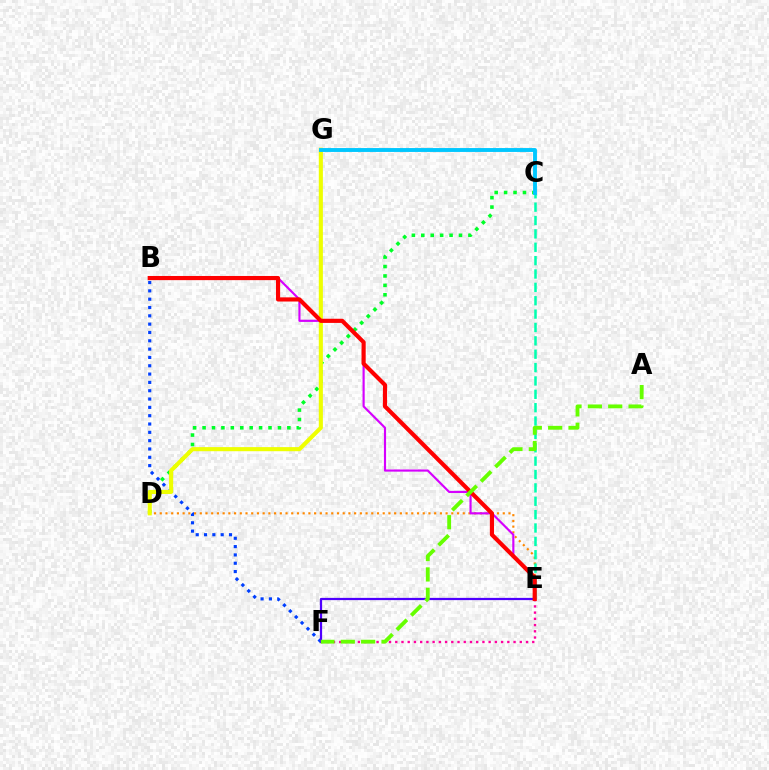{('B', 'F'): [{'color': '#003fff', 'line_style': 'dotted', 'thickness': 2.26}], ('D', 'E'): [{'color': '#ff8800', 'line_style': 'dotted', 'thickness': 1.55}], ('E', 'F'): [{'color': '#4f00ff', 'line_style': 'solid', 'thickness': 1.61}, {'color': '#ff00a0', 'line_style': 'dotted', 'thickness': 1.69}], ('C', 'E'): [{'color': '#00ffaf', 'line_style': 'dashed', 'thickness': 1.82}], ('B', 'E'): [{'color': '#d600ff', 'line_style': 'solid', 'thickness': 1.55}, {'color': '#ff0000', 'line_style': 'solid', 'thickness': 2.99}], ('C', 'D'): [{'color': '#00ff27', 'line_style': 'dotted', 'thickness': 2.56}], ('D', 'G'): [{'color': '#eeff00', 'line_style': 'solid', 'thickness': 2.94}], ('C', 'G'): [{'color': '#00c7ff', 'line_style': 'solid', 'thickness': 2.8}], ('A', 'F'): [{'color': '#66ff00', 'line_style': 'dashed', 'thickness': 2.77}]}